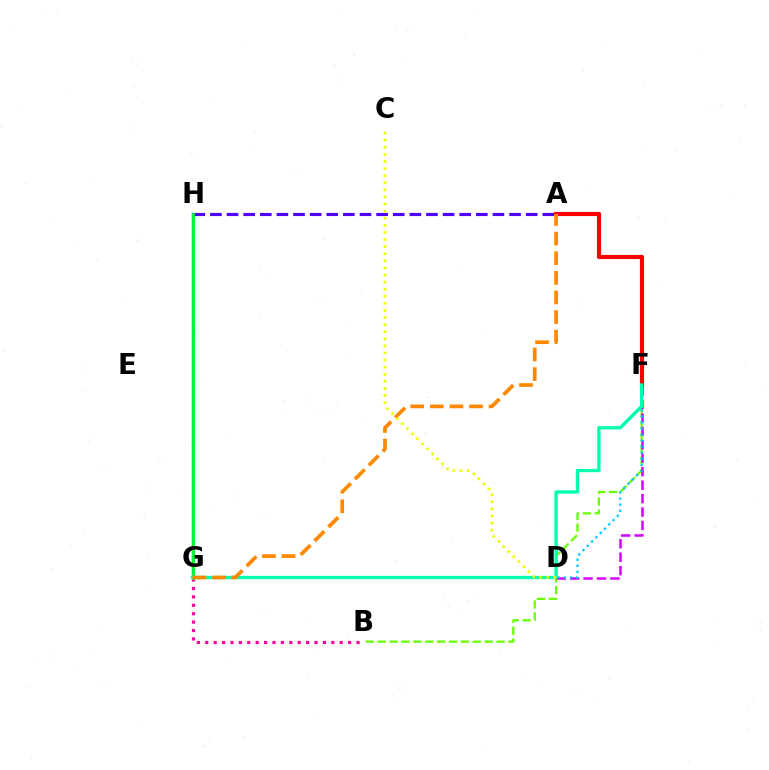{('B', 'F'): [{'color': '#66ff00', 'line_style': 'dashed', 'thickness': 1.62}], ('A', 'H'): [{'color': '#4f00ff', 'line_style': 'dashed', 'thickness': 2.26}], ('D', 'F'): [{'color': '#d600ff', 'line_style': 'dashed', 'thickness': 1.83}], ('G', 'H'): [{'color': '#003fff', 'line_style': 'solid', 'thickness': 1.7}, {'color': '#00ff27', 'line_style': 'solid', 'thickness': 2.05}], ('A', 'F'): [{'color': '#ff0000', 'line_style': 'solid', 'thickness': 2.99}], ('B', 'G'): [{'color': '#ff00a0', 'line_style': 'dotted', 'thickness': 2.28}], ('F', 'G'): [{'color': '#00c7ff', 'line_style': 'dotted', 'thickness': 1.65}, {'color': '#00ffaf', 'line_style': 'solid', 'thickness': 2.39}], ('A', 'G'): [{'color': '#ff8800', 'line_style': 'dashed', 'thickness': 2.66}], ('C', 'D'): [{'color': '#eeff00', 'line_style': 'dotted', 'thickness': 1.93}]}